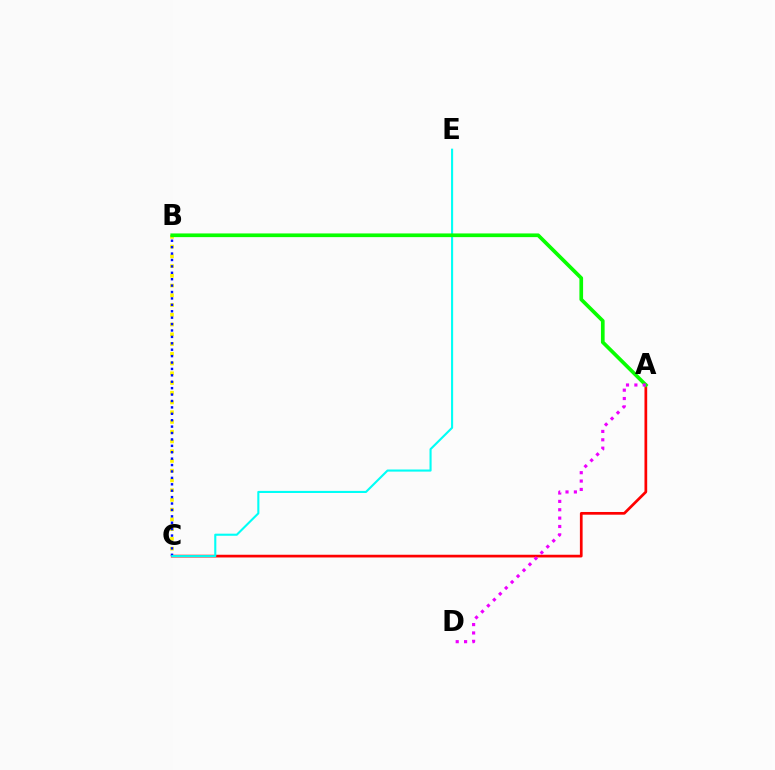{('A', 'C'): [{'color': '#ff0000', 'line_style': 'solid', 'thickness': 1.95}], ('B', 'C'): [{'color': '#fcf500', 'line_style': 'dotted', 'thickness': 2.65}, {'color': '#0010ff', 'line_style': 'dotted', 'thickness': 1.74}], ('C', 'E'): [{'color': '#00fff6', 'line_style': 'solid', 'thickness': 1.52}], ('A', 'B'): [{'color': '#08ff00', 'line_style': 'solid', 'thickness': 2.66}], ('A', 'D'): [{'color': '#ee00ff', 'line_style': 'dotted', 'thickness': 2.27}]}